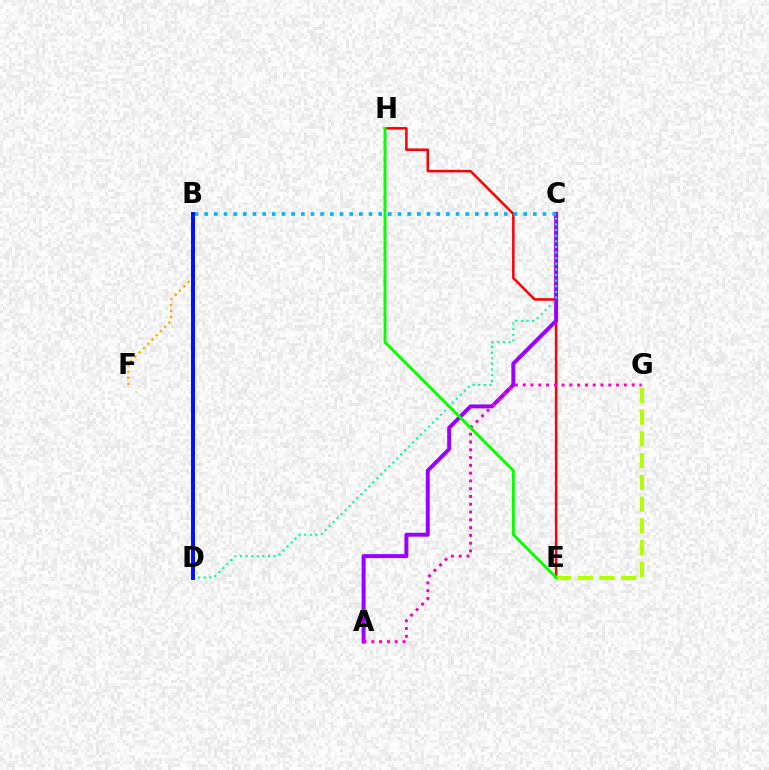{('E', 'H'): [{'color': '#ff0000', 'line_style': 'solid', 'thickness': 1.82}, {'color': '#08ff00', 'line_style': 'solid', 'thickness': 2.11}], ('A', 'C'): [{'color': '#9b00ff', 'line_style': 'solid', 'thickness': 2.85}], ('A', 'G'): [{'color': '#ff00bd', 'line_style': 'dotted', 'thickness': 2.11}], ('B', 'F'): [{'color': '#ffa500', 'line_style': 'dotted', 'thickness': 1.64}], ('E', 'G'): [{'color': '#b3ff00', 'line_style': 'dashed', 'thickness': 2.95}], ('C', 'D'): [{'color': '#00ff9d', 'line_style': 'dotted', 'thickness': 1.53}], ('B', 'C'): [{'color': '#00b5ff', 'line_style': 'dotted', 'thickness': 2.63}], ('B', 'D'): [{'color': '#0010ff', 'line_style': 'solid', 'thickness': 2.86}]}